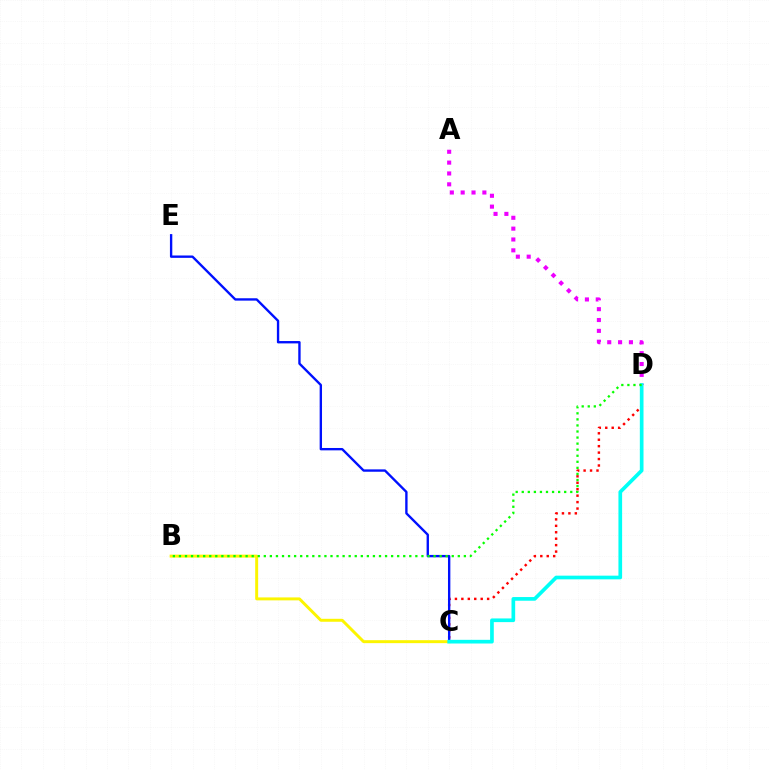{('C', 'D'): [{'color': '#ff0000', 'line_style': 'dotted', 'thickness': 1.75}, {'color': '#00fff6', 'line_style': 'solid', 'thickness': 2.65}], ('A', 'D'): [{'color': '#ee00ff', 'line_style': 'dotted', 'thickness': 2.95}], ('C', 'E'): [{'color': '#0010ff', 'line_style': 'solid', 'thickness': 1.7}], ('B', 'C'): [{'color': '#fcf500', 'line_style': 'solid', 'thickness': 2.12}], ('B', 'D'): [{'color': '#08ff00', 'line_style': 'dotted', 'thickness': 1.65}]}